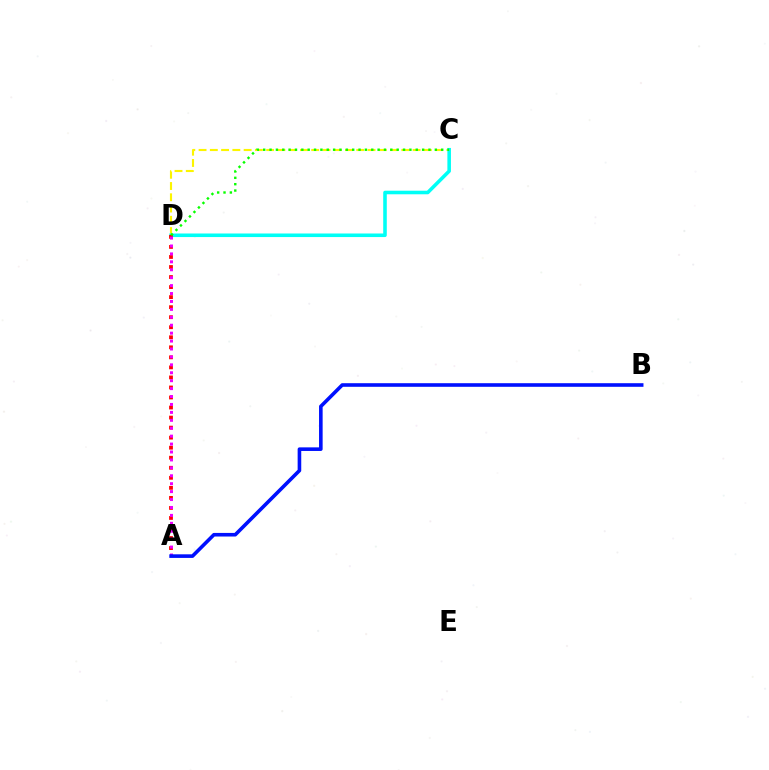{('C', 'D'): [{'color': '#fcf500', 'line_style': 'dashed', 'thickness': 1.53}, {'color': '#00fff6', 'line_style': 'solid', 'thickness': 2.57}, {'color': '#08ff00', 'line_style': 'dotted', 'thickness': 1.73}], ('A', 'D'): [{'color': '#ff0000', 'line_style': 'dotted', 'thickness': 2.73}, {'color': '#ee00ff', 'line_style': 'dotted', 'thickness': 2.15}], ('A', 'B'): [{'color': '#0010ff', 'line_style': 'solid', 'thickness': 2.59}]}